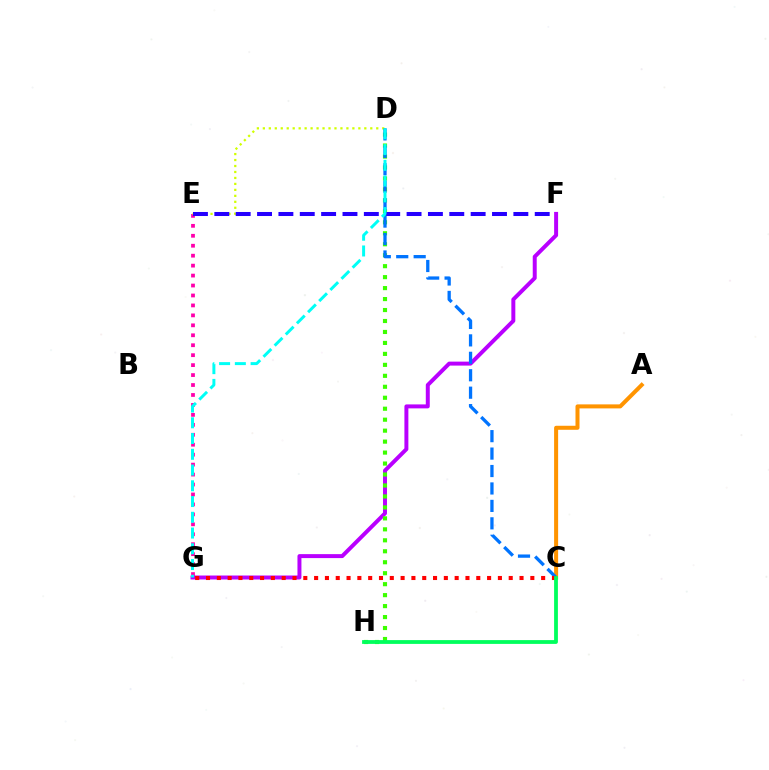{('E', 'G'): [{'color': '#ff00ac', 'line_style': 'dotted', 'thickness': 2.7}], ('A', 'C'): [{'color': '#ff9400', 'line_style': 'solid', 'thickness': 2.89}], ('F', 'G'): [{'color': '#b900ff', 'line_style': 'solid', 'thickness': 2.86}], ('D', 'H'): [{'color': '#3dff00', 'line_style': 'dotted', 'thickness': 2.98}], ('D', 'E'): [{'color': '#d1ff00', 'line_style': 'dotted', 'thickness': 1.62}], ('E', 'F'): [{'color': '#2500ff', 'line_style': 'dashed', 'thickness': 2.9}], ('C', 'D'): [{'color': '#0074ff', 'line_style': 'dashed', 'thickness': 2.37}], ('C', 'G'): [{'color': '#ff0000', 'line_style': 'dotted', 'thickness': 2.94}], ('C', 'H'): [{'color': '#00ff5c', 'line_style': 'solid', 'thickness': 2.74}], ('D', 'G'): [{'color': '#00fff6', 'line_style': 'dashed', 'thickness': 2.14}]}